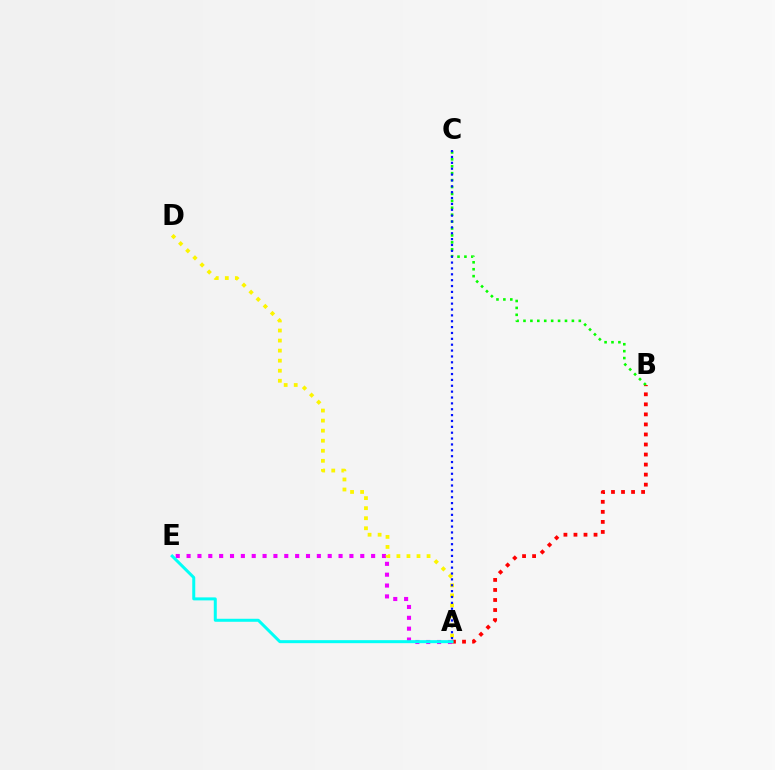{('A', 'E'): [{'color': '#ee00ff', 'line_style': 'dotted', 'thickness': 2.95}, {'color': '#00fff6', 'line_style': 'solid', 'thickness': 2.16}], ('A', 'D'): [{'color': '#fcf500', 'line_style': 'dotted', 'thickness': 2.73}], ('A', 'B'): [{'color': '#ff0000', 'line_style': 'dotted', 'thickness': 2.73}], ('B', 'C'): [{'color': '#08ff00', 'line_style': 'dotted', 'thickness': 1.88}], ('A', 'C'): [{'color': '#0010ff', 'line_style': 'dotted', 'thickness': 1.59}]}